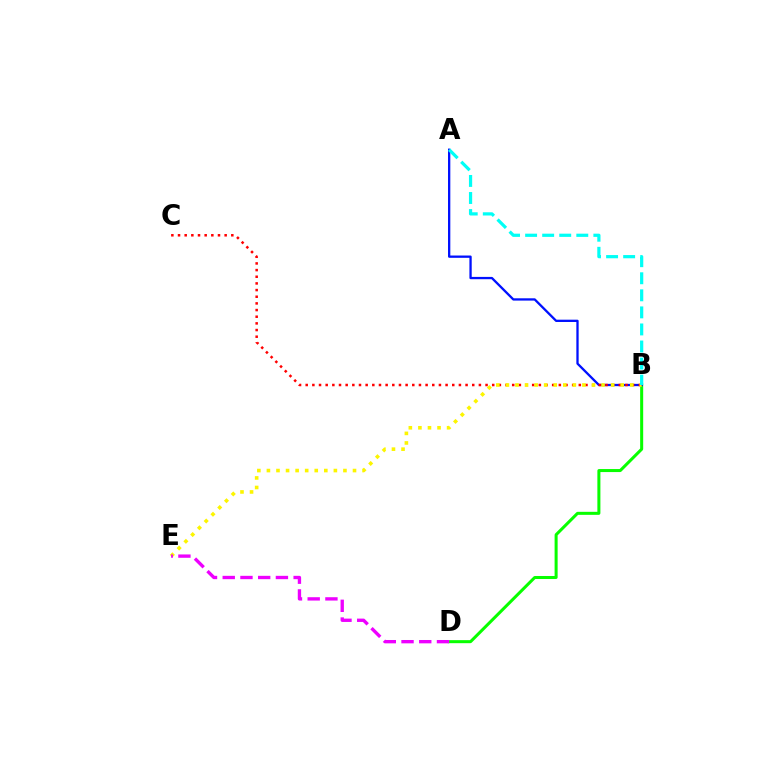{('B', 'D'): [{'color': '#08ff00', 'line_style': 'solid', 'thickness': 2.18}], ('A', 'B'): [{'color': '#0010ff', 'line_style': 'solid', 'thickness': 1.66}, {'color': '#00fff6', 'line_style': 'dashed', 'thickness': 2.32}], ('B', 'C'): [{'color': '#ff0000', 'line_style': 'dotted', 'thickness': 1.81}], ('B', 'E'): [{'color': '#fcf500', 'line_style': 'dotted', 'thickness': 2.6}], ('D', 'E'): [{'color': '#ee00ff', 'line_style': 'dashed', 'thickness': 2.41}]}